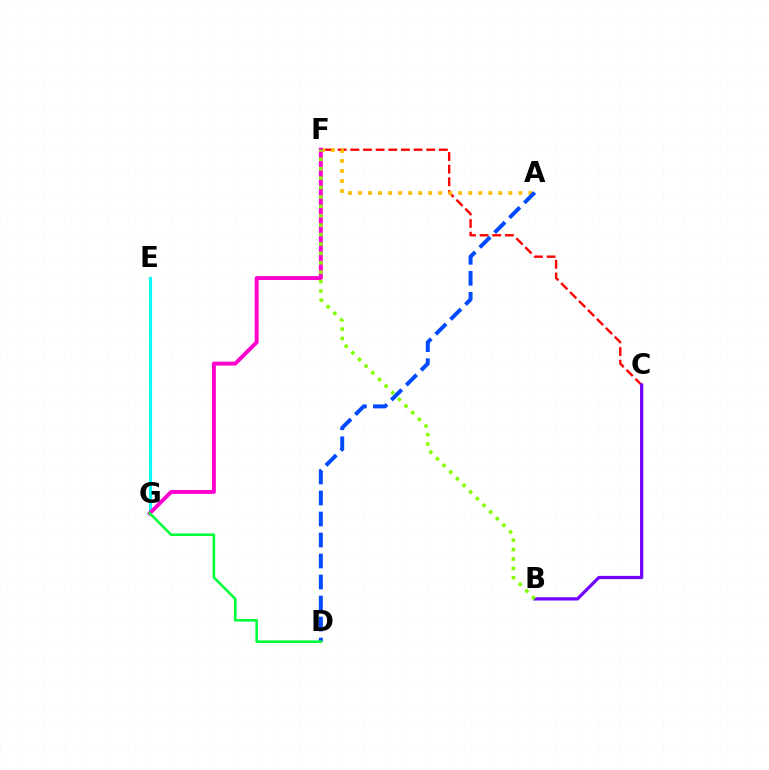{('E', 'G'): [{'color': '#00fff6', 'line_style': 'solid', 'thickness': 2.25}], ('C', 'F'): [{'color': '#ff0000', 'line_style': 'dashed', 'thickness': 1.72}], ('A', 'F'): [{'color': '#ffbd00', 'line_style': 'dotted', 'thickness': 2.72}], ('A', 'D'): [{'color': '#004bff', 'line_style': 'dashed', 'thickness': 2.85}], ('B', 'C'): [{'color': '#7200ff', 'line_style': 'solid', 'thickness': 2.33}], ('F', 'G'): [{'color': '#ff00cf', 'line_style': 'solid', 'thickness': 2.81}], ('D', 'G'): [{'color': '#00ff39', 'line_style': 'solid', 'thickness': 1.85}], ('B', 'F'): [{'color': '#84ff00', 'line_style': 'dotted', 'thickness': 2.55}]}